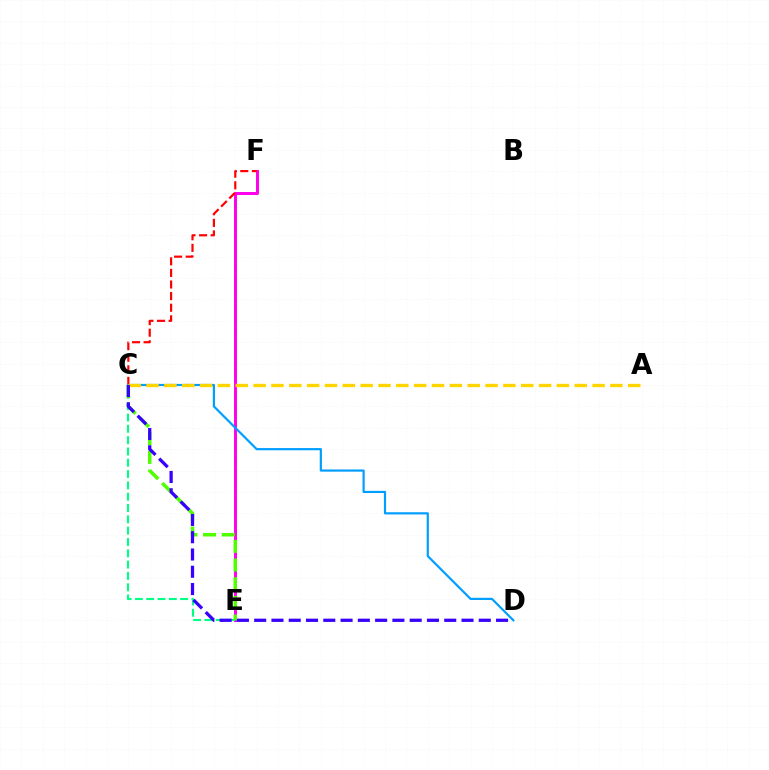{('E', 'F'): [{'color': '#ff00ed', 'line_style': 'solid', 'thickness': 2.13}], ('C', 'E'): [{'color': '#00ff86', 'line_style': 'dashed', 'thickness': 1.54}, {'color': '#4fff00', 'line_style': 'dashed', 'thickness': 2.54}], ('C', 'F'): [{'color': '#ff0000', 'line_style': 'dashed', 'thickness': 1.58}], ('C', 'D'): [{'color': '#009eff', 'line_style': 'solid', 'thickness': 1.58}, {'color': '#3700ff', 'line_style': 'dashed', 'thickness': 2.35}], ('A', 'C'): [{'color': '#ffd500', 'line_style': 'dashed', 'thickness': 2.42}]}